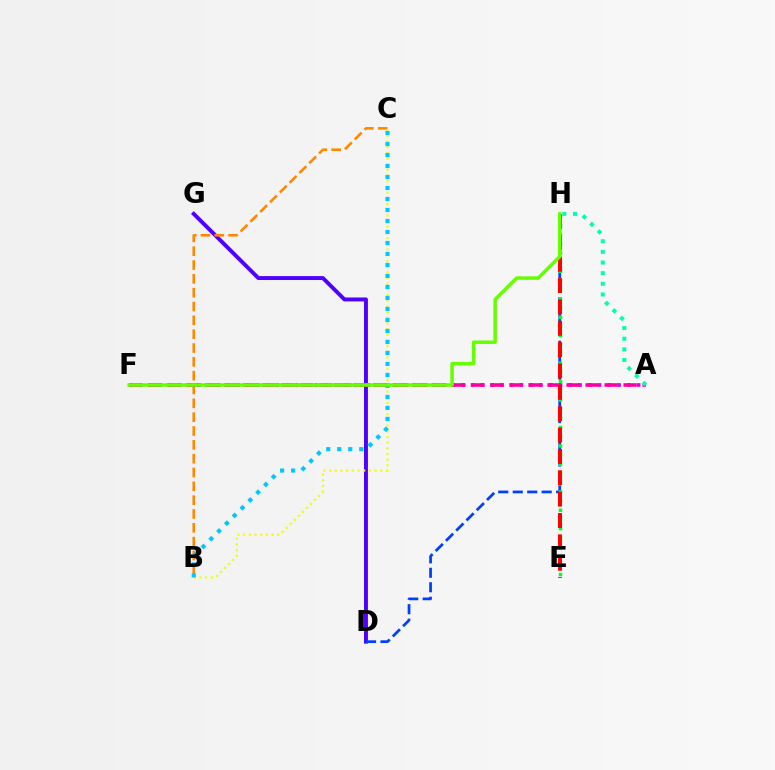{('D', 'G'): [{'color': '#4f00ff', 'line_style': 'solid', 'thickness': 2.82}], ('A', 'F'): [{'color': '#d600ff', 'line_style': 'dotted', 'thickness': 2.65}, {'color': '#ff00a0', 'line_style': 'dashed', 'thickness': 2.58}], ('B', 'C'): [{'color': '#ff8800', 'line_style': 'dashed', 'thickness': 1.88}, {'color': '#eeff00', 'line_style': 'dotted', 'thickness': 1.54}, {'color': '#00c7ff', 'line_style': 'dotted', 'thickness': 2.99}], ('D', 'H'): [{'color': '#003fff', 'line_style': 'dashed', 'thickness': 1.97}], ('E', 'H'): [{'color': '#00ff27', 'line_style': 'dotted', 'thickness': 2.5}, {'color': '#ff0000', 'line_style': 'dashed', 'thickness': 2.9}], ('A', 'H'): [{'color': '#00ffaf', 'line_style': 'dotted', 'thickness': 2.89}], ('F', 'H'): [{'color': '#66ff00', 'line_style': 'solid', 'thickness': 2.52}]}